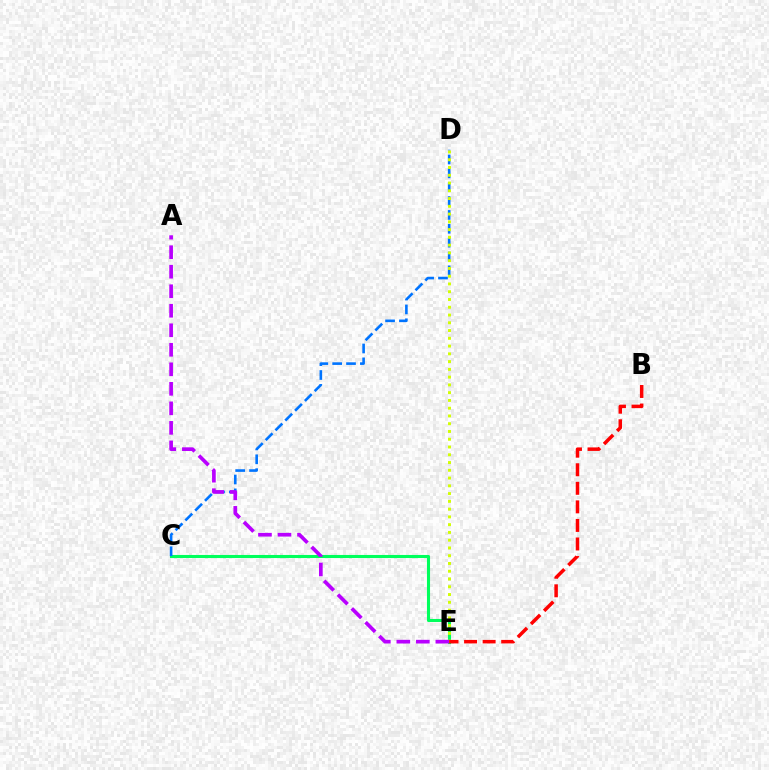{('C', 'E'): [{'color': '#00ff5c', 'line_style': 'solid', 'thickness': 2.22}], ('C', 'D'): [{'color': '#0074ff', 'line_style': 'dashed', 'thickness': 1.88}], ('D', 'E'): [{'color': '#d1ff00', 'line_style': 'dotted', 'thickness': 2.11}], ('A', 'E'): [{'color': '#b900ff', 'line_style': 'dashed', 'thickness': 2.65}], ('B', 'E'): [{'color': '#ff0000', 'line_style': 'dashed', 'thickness': 2.52}]}